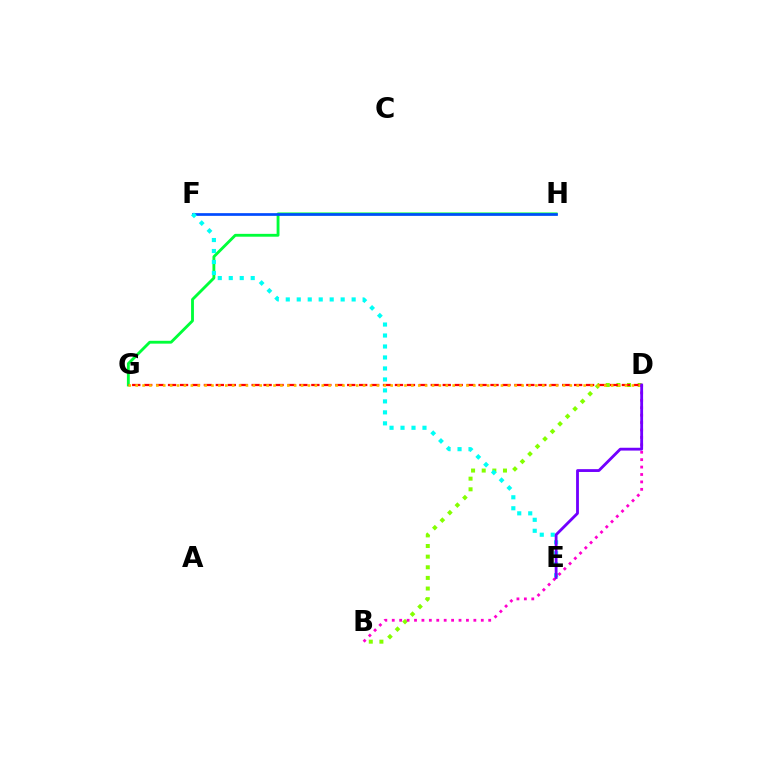{('G', 'H'): [{'color': '#00ff39', 'line_style': 'solid', 'thickness': 2.05}], ('B', 'D'): [{'color': '#84ff00', 'line_style': 'dotted', 'thickness': 2.89}, {'color': '#ff00cf', 'line_style': 'dotted', 'thickness': 2.02}], ('D', 'G'): [{'color': '#ff0000', 'line_style': 'dashed', 'thickness': 1.62}, {'color': '#ffbd00', 'line_style': 'dotted', 'thickness': 1.87}], ('F', 'H'): [{'color': '#004bff', 'line_style': 'solid', 'thickness': 1.94}], ('E', 'F'): [{'color': '#00fff6', 'line_style': 'dotted', 'thickness': 2.98}], ('D', 'E'): [{'color': '#7200ff', 'line_style': 'solid', 'thickness': 2.03}]}